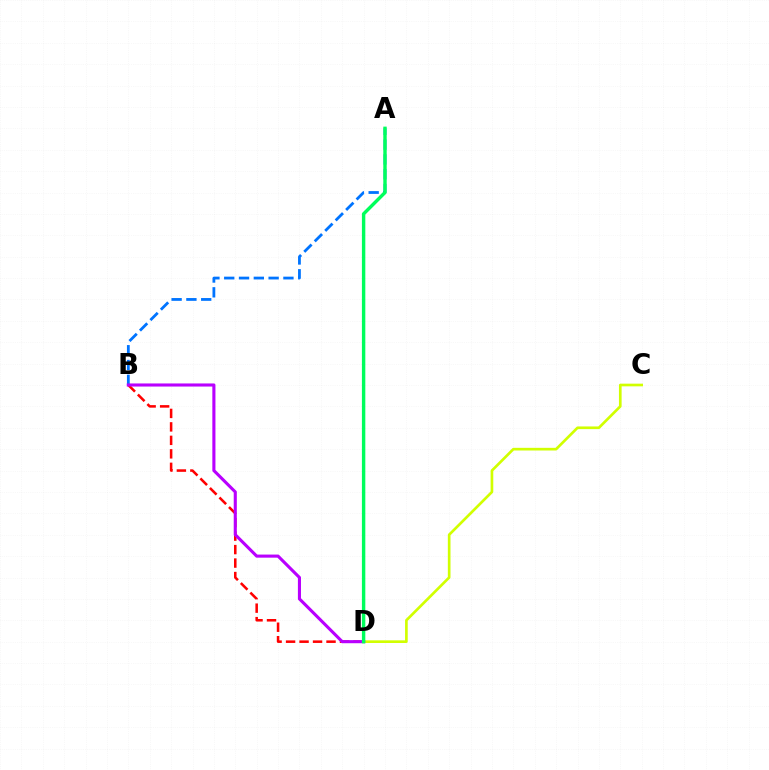{('A', 'B'): [{'color': '#0074ff', 'line_style': 'dashed', 'thickness': 2.01}], ('C', 'D'): [{'color': '#d1ff00', 'line_style': 'solid', 'thickness': 1.92}], ('B', 'D'): [{'color': '#ff0000', 'line_style': 'dashed', 'thickness': 1.83}, {'color': '#b900ff', 'line_style': 'solid', 'thickness': 2.23}], ('A', 'D'): [{'color': '#00ff5c', 'line_style': 'solid', 'thickness': 2.45}]}